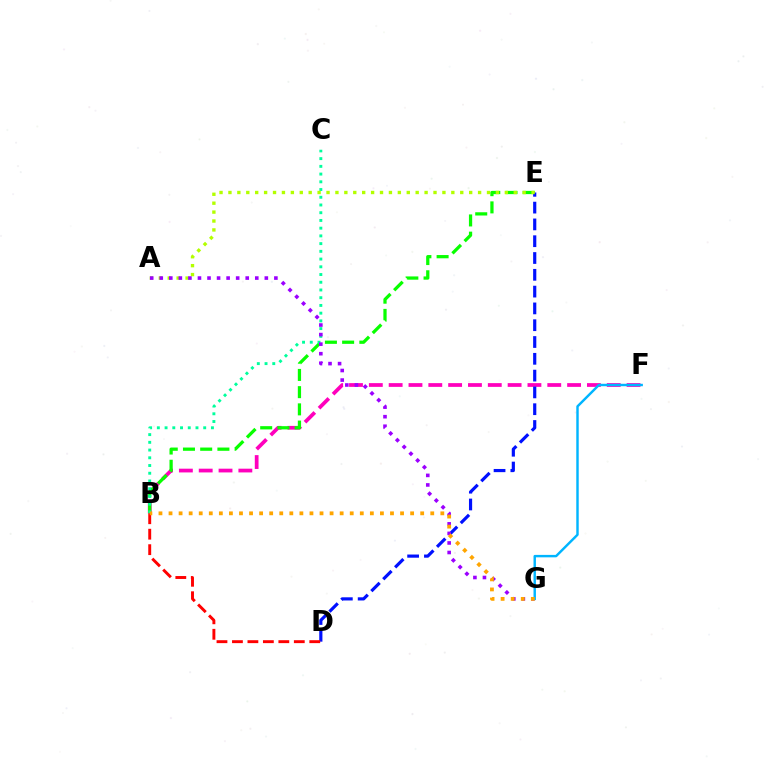{('B', 'F'): [{'color': '#ff00bd', 'line_style': 'dashed', 'thickness': 2.69}], ('B', 'E'): [{'color': '#08ff00', 'line_style': 'dashed', 'thickness': 2.34}], ('B', 'C'): [{'color': '#00ff9d', 'line_style': 'dotted', 'thickness': 2.1}], ('D', 'E'): [{'color': '#0010ff', 'line_style': 'dashed', 'thickness': 2.28}], ('B', 'D'): [{'color': '#ff0000', 'line_style': 'dashed', 'thickness': 2.1}], ('A', 'E'): [{'color': '#b3ff00', 'line_style': 'dotted', 'thickness': 2.42}], ('A', 'G'): [{'color': '#9b00ff', 'line_style': 'dotted', 'thickness': 2.6}], ('F', 'G'): [{'color': '#00b5ff', 'line_style': 'solid', 'thickness': 1.75}], ('B', 'G'): [{'color': '#ffa500', 'line_style': 'dotted', 'thickness': 2.74}]}